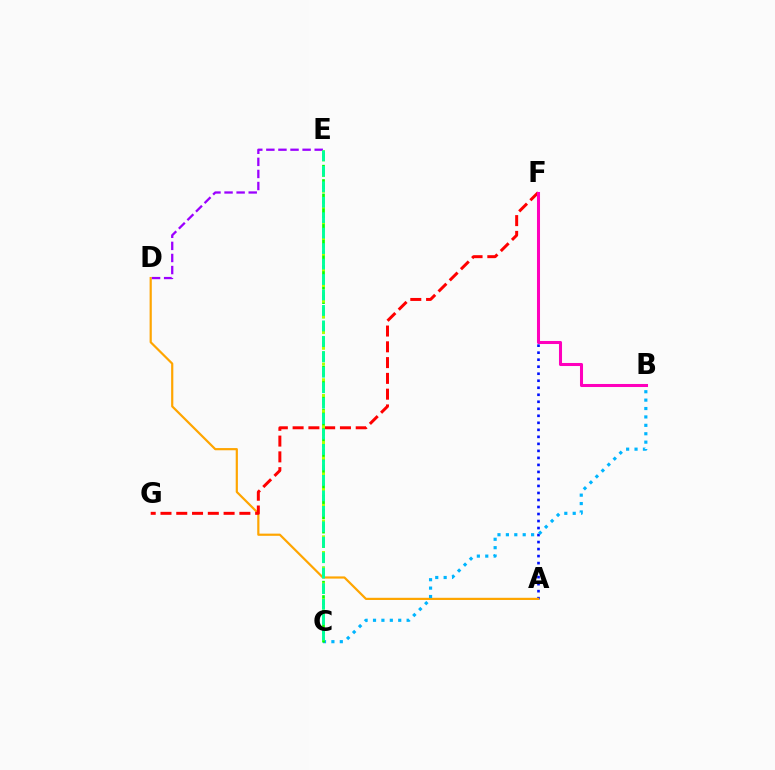{('A', 'F'): [{'color': '#0010ff', 'line_style': 'dotted', 'thickness': 1.91}], ('A', 'D'): [{'color': '#ffa500', 'line_style': 'solid', 'thickness': 1.58}], ('F', 'G'): [{'color': '#ff0000', 'line_style': 'dashed', 'thickness': 2.14}], ('B', 'C'): [{'color': '#00b5ff', 'line_style': 'dotted', 'thickness': 2.28}], ('B', 'F'): [{'color': '#ff00bd', 'line_style': 'solid', 'thickness': 2.19}], ('D', 'E'): [{'color': '#9b00ff', 'line_style': 'dashed', 'thickness': 1.64}], ('C', 'E'): [{'color': '#08ff00', 'line_style': 'dashed', 'thickness': 1.95}, {'color': '#b3ff00', 'line_style': 'dotted', 'thickness': 2.13}, {'color': '#00ff9d', 'line_style': 'dashed', 'thickness': 2.1}]}